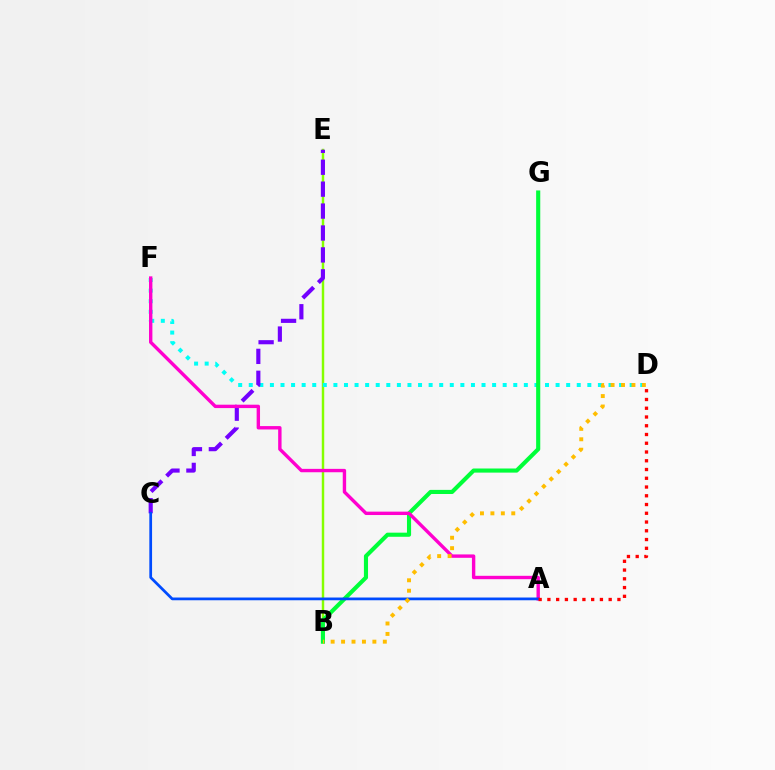{('B', 'E'): [{'color': '#84ff00', 'line_style': 'solid', 'thickness': 1.77}], ('D', 'F'): [{'color': '#00fff6', 'line_style': 'dotted', 'thickness': 2.87}], ('C', 'E'): [{'color': '#7200ff', 'line_style': 'dashed', 'thickness': 2.98}], ('B', 'G'): [{'color': '#00ff39', 'line_style': 'solid', 'thickness': 2.96}], ('A', 'F'): [{'color': '#ff00cf', 'line_style': 'solid', 'thickness': 2.44}], ('A', 'C'): [{'color': '#004bff', 'line_style': 'solid', 'thickness': 1.97}], ('B', 'D'): [{'color': '#ffbd00', 'line_style': 'dotted', 'thickness': 2.83}], ('A', 'D'): [{'color': '#ff0000', 'line_style': 'dotted', 'thickness': 2.38}]}